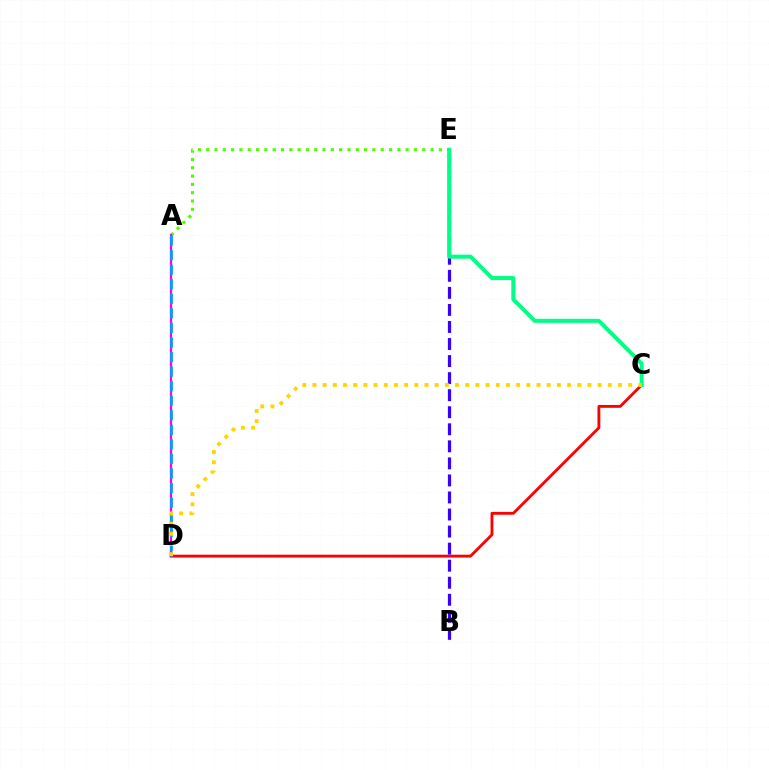{('C', 'D'): [{'color': '#ff0000', 'line_style': 'solid', 'thickness': 2.05}, {'color': '#ffd500', 'line_style': 'dotted', 'thickness': 2.77}], ('A', 'E'): [{'color': '#4fff00', 'line_style': 'dotted', 'thickness': 2.26}], ('B', 'E'): [{'color': '#3700ff', 'line_style': 'dashed', 'thickness': 2.32}], ('A', 'D'): [{'color': '#ff00ed', 'line_style': 'solid', 'thickness': 1.63}, {'color': '#009eff', 'line_style': 'dashed', 'thickness': 1.98}], ('C', 'E'): [{'color': '#00ff86', 'line_style': 'solid', 'thickness': 2.89}]}